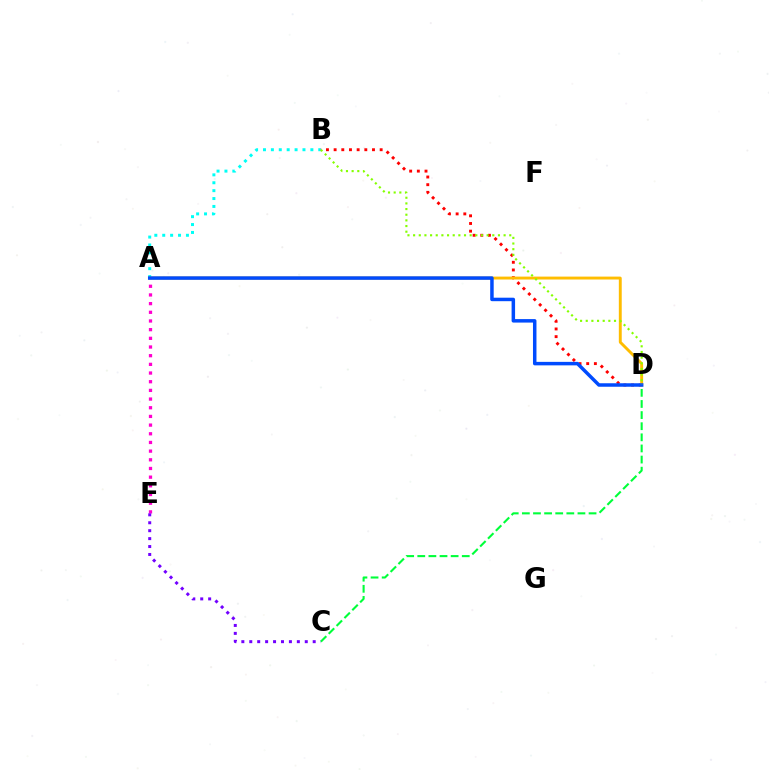{('A', 'B'): [{'color': '#00fff6', 'line_style': 'dotted', 'thickness': 2.15}], ('C', 'D'): [{'color': '#00ff39', 'line_style': 'dashed', 'thickness': 1.51}], ('B', 'D'): [{'color': '#ff0000', 'line_style': 'dotted', 'thickness': 2.08}, {'color': '#84ff00', 'line_style': 'dotted', 'thickness': 1.54}], ('A', 'E'): [{'color': '#ff00cf', 'line_style': 'dotted', 'thickness': 2.36}], ('A', 'D'): [{'color': '#ffbd00', 'line_style': 'solid', 'thickness': 2.09}, {'color': '#004bff', 'line_style': 'solid', 'thickness': 2.51}], ('C', 'E'): [{'color': '#7200ff', 'line_style': 'dotted', 'thickness': 2.15}]}